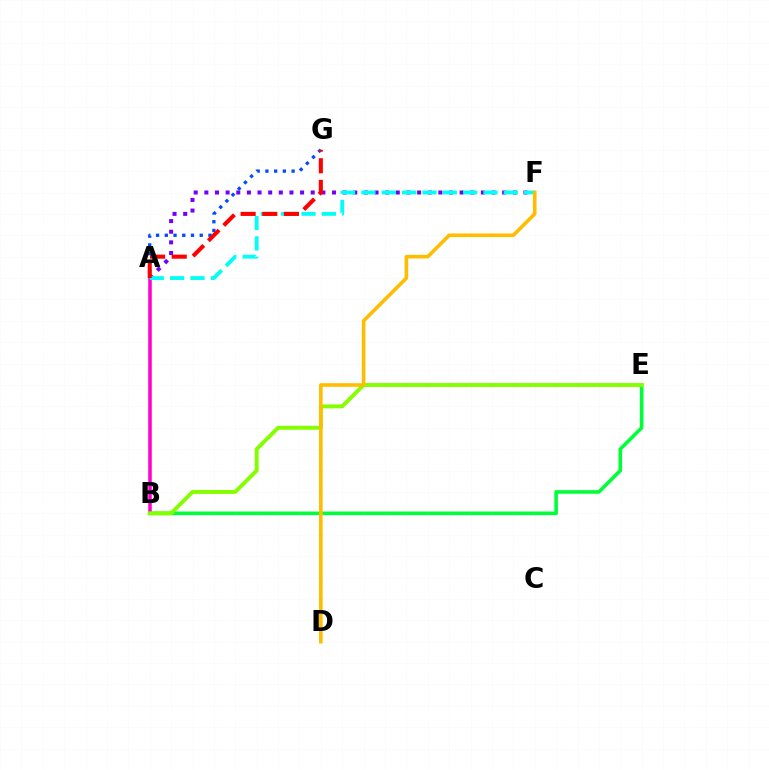{('B', 'E'): [{'color': '#00ff39', 'line_style': 'solid', 'thickness': 2.6}, {'color': '#84ff00', 'line_style': 'solid', 'thickness': 2.83}], ('A', 'B'): [{'color': '#ff00cf', 'line_style': 'solid', 'thickness': 2.53}], ('A', 'F'): [{'color': '#7200ff', 'line_style': 'dotted', 'thickness': 2.89}, {'color': '#00fff6', 'line_style': 'dashed', 'thickness': 2.76}], ('A', 'G'): [{'color': '#004bff', 'line_style': 'dotted', 'thickness': 2.37}, {'color': '#ff0000', 'line_style': 'dashed', 'thickness': 2.94}], ('D', 'F'): [{'color': '#ffbd00', 'line_style': 'solid', 'thickness': 2.61}]}